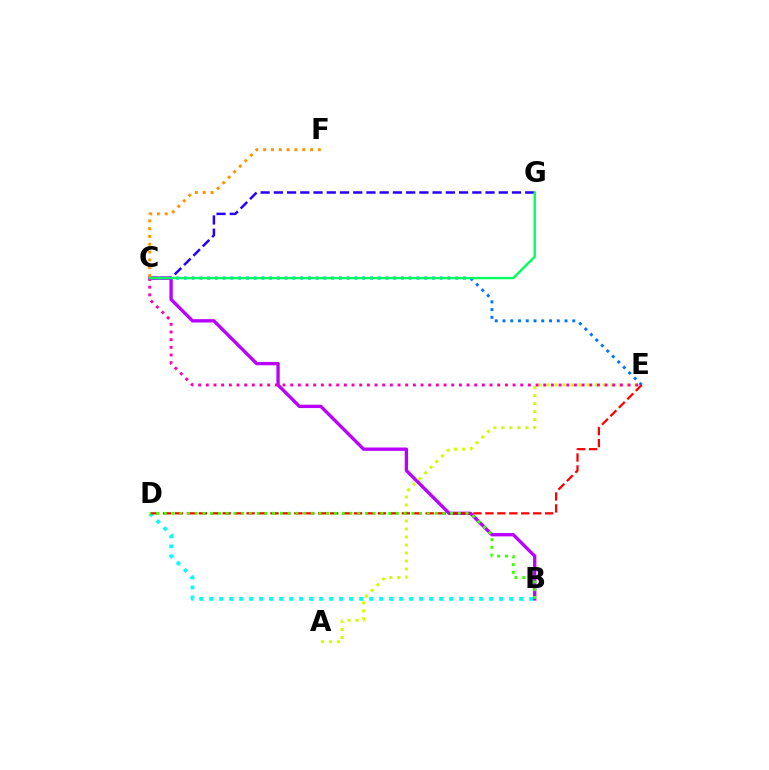{('C', 'E'): [{'color': '#0074ff', 'line_style': 'dotted', 'thickness': 2.11}, {'color': '#ff00ac', 'line_style': 'dotted', 'thickness': 2.08}], ('B', 'D'): [{'color': '#00fff6', 'line_style': 'dotted', 'thickness': 2.72}, {'color': '#3dff00', 'line_style': 'dotted', 'thickness': 2.1}], ('C', 'G'): [{'color': '#2500ff', 'line_style': 'dashed', 'thickness': 1.8}, {'color': '#00ff5c', 'line_style': 'solid', 'thickness': 1.71}], ('B', 'C'): [{'color': '#b900ff', 'line_style': 'solid', 'thickness': 2.4}], ('A', 'E'): [{'color': '#d1ff00', 'line_style': 'dotted', 'thickness': 2.18}], ('D', 'E'): [{'color': '#ff0000', 'line_style': 'dashed', 'thickness': 1.62}], ('C', 'F'): [{'color': '#ff9400', 'line_style': 'dotted', 'thickness': 2.12}]}